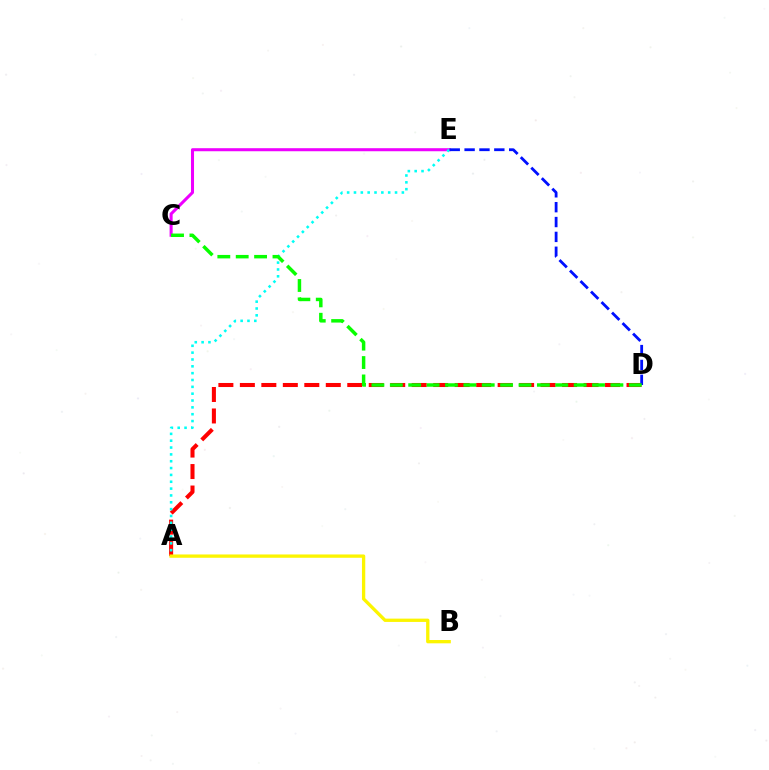{('C', 'E'): [{'color': '#ee00ff', 'line_style': 'solid', 'thickness': 2.19}], ('A', 'D'): [{'color': '#ff0000', 'line_style': 'dashed', 'thickness': 2.92}], ('A', 'E'): [{'color': '#00fff6', 'line_style': 'dotted', 'thickness': 1.86}], ('A', 'B'): [{'color': '#fcf500', 'line_style': 'solid', 'thickness': 2.38}], ('D', 'E'): [{'color': '#0010ff', 'line_style': 'dashed', 'thickness': 2.02}], ('C', 'D'): [{'color': '#08ff00', 'line_style': 'dashed', 'thickness': 2.5}]}